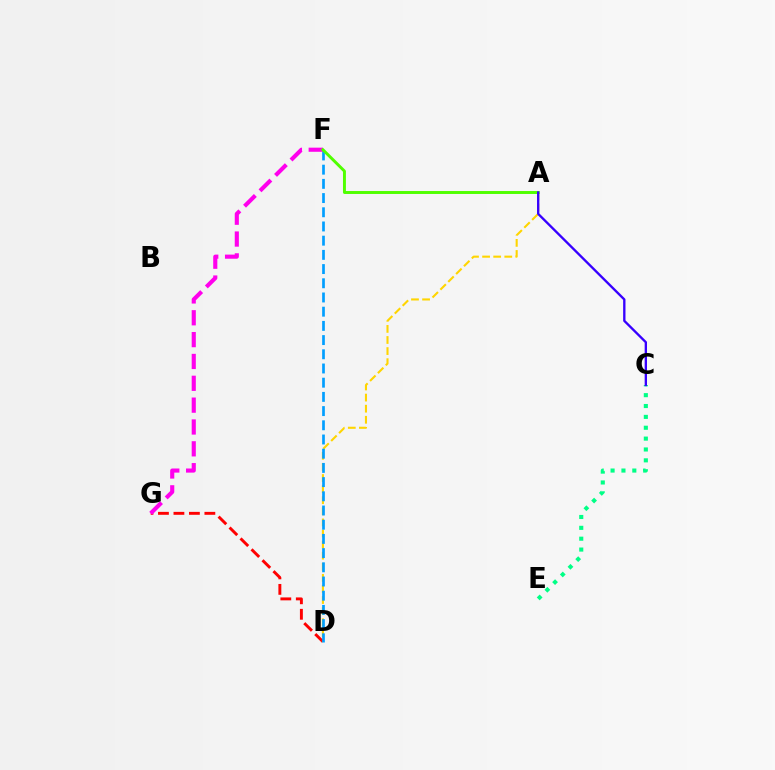{('D', 'G'): [{'color': '#ff0000', 'line_style': 'dashed', 'thickness': 2.1}], ('A', 'D'): [{'color': '#ffd500', 'line_style': 'dashed', 'thickness': 1.51}], ('D', 'F'): [{'color': '#009eff', 'line_style': 'dashed', 'thickness': 1.93}], ('F', 'G'): [{'color': '#ff00ed', 'line_style': 'dashed', 'thickness': 2.97}], ('A', 'F'): [{'color': '#4fff00', 'line_style': 'solid', 'thickness': 2.11}], ('C', 'E'): [{'color': '#00ff86', 'line_style': 'dotted', 'thickness': 2.95}], ('A', 'C'): [{'color': '#3700ff', 'line_style': 'solid', 'thickness': 1.68}]}